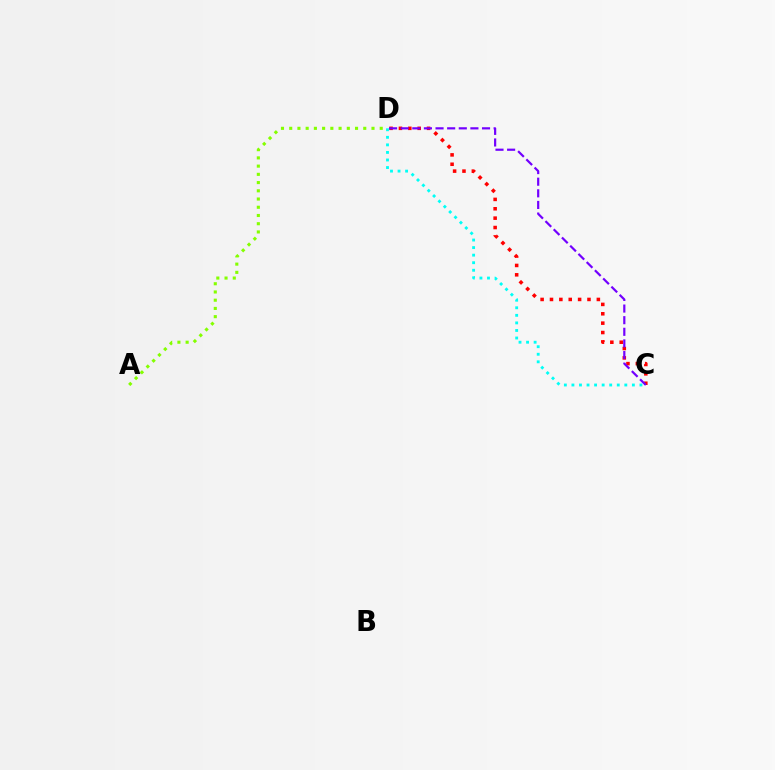{('A', 'D'): [{'color': '#84ff00', 'line_style': 'dotted', 'thickness': 2.24}], ('C', 'D'): [{'color': '#ff0000', 'line_style': 'dotted', 'thickness': 2.55}, {'color': '#7200ff', 'line_style': 'dashed', 'thickness': 1.58}, {'color': '#00fff6', 'line_style': 'dotted', 'thickness': 2.05}]}